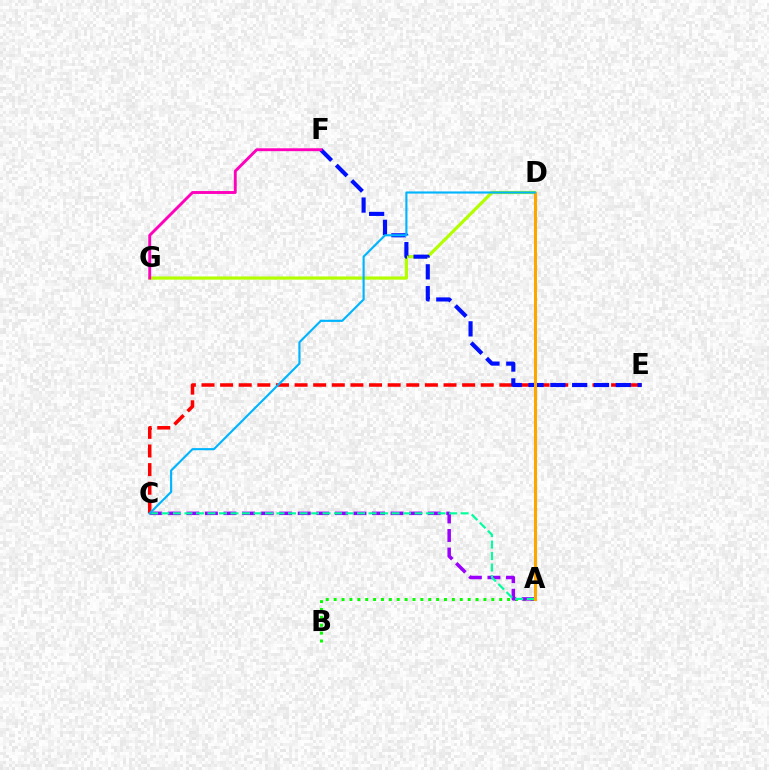{('A', 'B'): [{'color': '#08ff00', 'line_style': 'dotted', 'thickness': 2.14}], ('D', 'G'): [{'color': '#b3ff00', 'line_style': 'solid', 'thickness': 2.3}], ('A', 'C'): [{'color': '#9b00ff', 'line_style': 'dashed', 'thickness': 2.52}, {'color': '#00ff9d', 'line_style': 'dashed', 'thickness': 1.56}], ('C', 'E'): [{'color': '#ff0000', 'line_style': 'dashed', 'thickness': 2.53}], ('E', 'F'): [{'color': '#0010ff', 'line_style': 'dashed', 'thickness': 2.96}], ('A', 'D'): [{'color': '#ffa500', 'line_style': 'solid', 'thickness': 2.19}], ('F', 'G'): [{'color': '#ff00bd', 'line_style': 'solid', 'thickness': 2.08}], ('C', 'D'): [{'color': '#00b5ff', 'line_style': 'solid', 'thickness': 1.54}]}